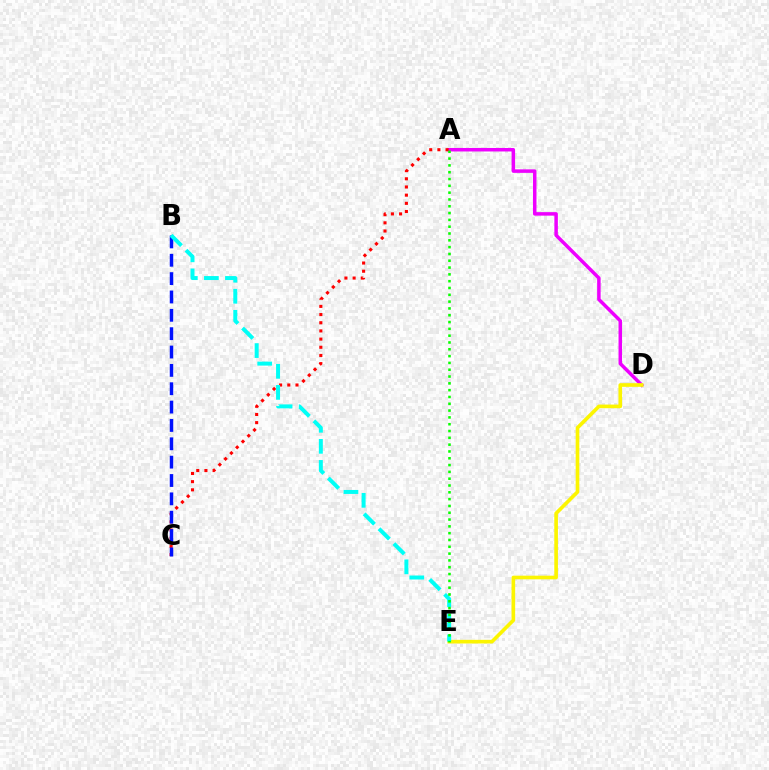{('A', 'D'): [{'color': '#ee00ff', 'line_style': 'solid', 'thickness': 2.51}], ('D', 'E'): [{'color': '#fcf500', 'line_style': 'solid', 'thickness': 2.63}], ('A', 'C'): [{'color': '#ff0000', 'line_style': 'dotted', 'thickness': 2.22}], ('B', 'C'): [{'color': '#0010ff', 'line_style': 'dashed', 'thickness': 2.49}], ('B', 'E'): [{'color': '#00fff6', 'line_style': 'dashed', 'thickness': 2.86}], ('A', 'E'): [{'color': '#08ff00', 'line_style': 'dotted', 'thickness': 1.85}]}